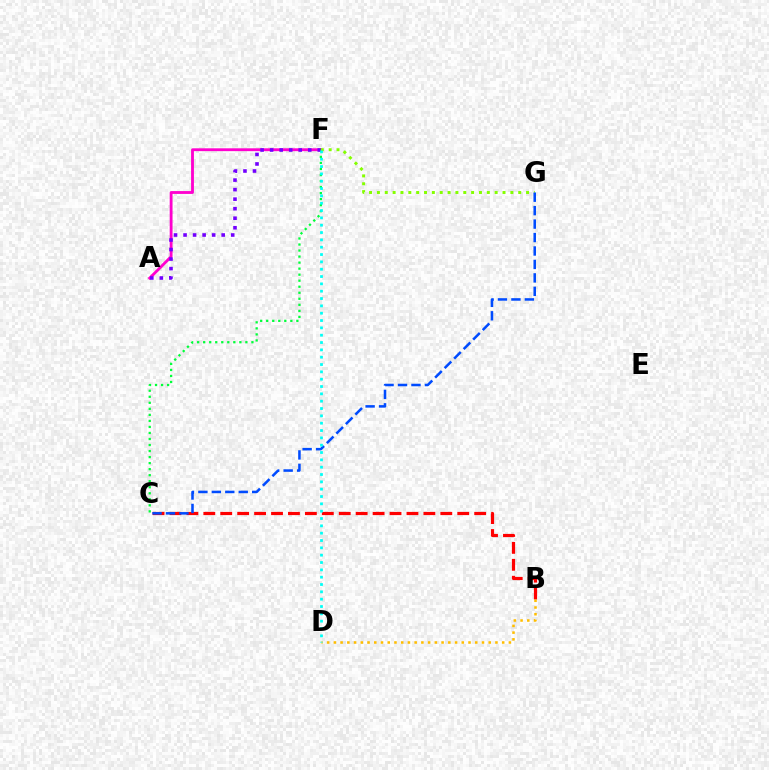{('A', 'F'): [{'color': '#ff00cf', 'line_style': 'solid', 'thickness': 2.04}, {'color': '#7200ff', 'line_style': 'dotted', 'thickness': 2.59}], ('B', 'C'): [{'color': '#ff0000', 'line_style': 'dashed', 'thickness': 2.3}], ('C', 'F'): [{'color': '#00ff39', 'line_style': 'dotted', 'thickness': 1.64}], ('F', 'G'): [{'color': '#84ff00', 'line_style': 'dotted', 'thickness': 2.13}], ('B', 'D'): [{'color': '#ffbd00', 'line_style': 'dotted', 'thickness': 1.83}], ('C', 'G'): [{'color': '#004bff', 'line_style': 'dashed', 'thickness': 1.83}], ('D', 'F'): [{'color': '#00fff6', 'line_style': 'dotted', 'thickness': 1.99}]}